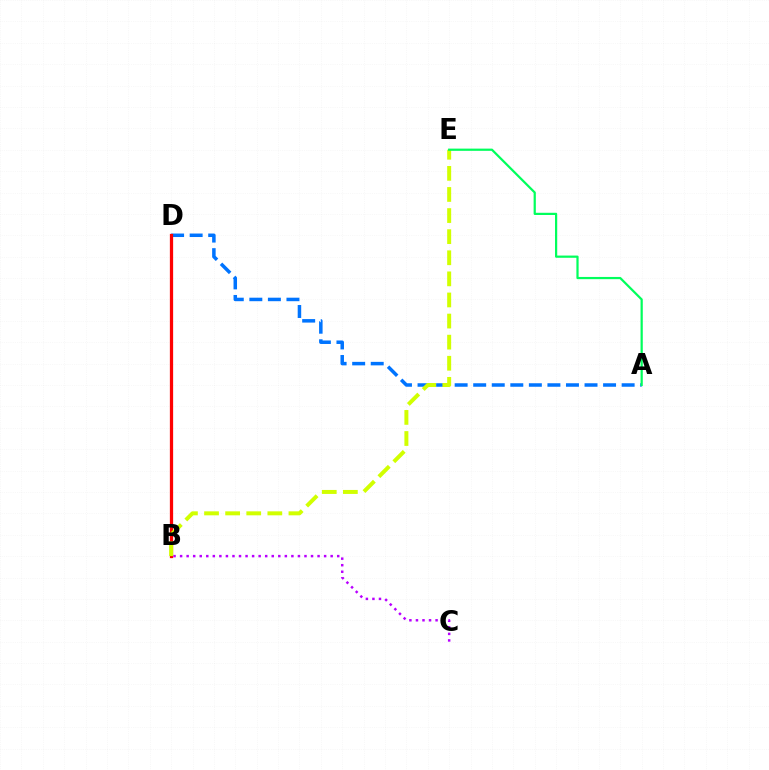{('B', 'C'): [{'color': '#b900ff', 'line_style': 'dotted', 'thickness': 1.78}], ('A', 'D'): [{'color': '#0074ff', 'line_style': 'dashed', 'thickness': 2.52}], ('B', 'D'): [{'color': '#ff0000', 'line_style': 'solid', 'thickness': 2.34}], ('B', 'E'): [{'color': '#d1ff00', 'line_style': 'dashed', 'thickness': 2.87}], ('A', 'E'): [{'color': '#00ff5c', 'line_style': 'solid', 'thickness': 1.6}]}